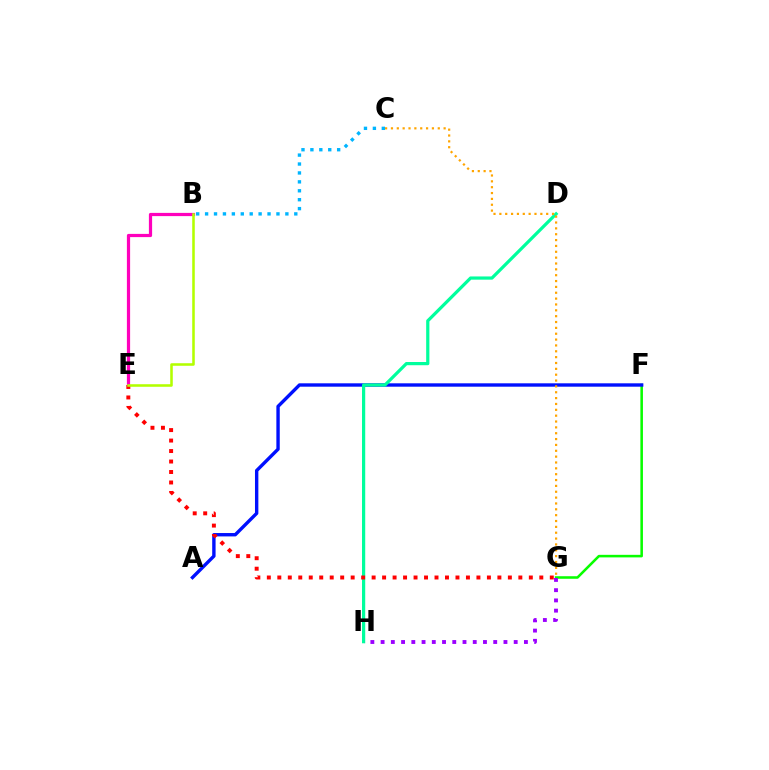{('F', 'G'): [{'color': '#08ff00', 'line_style': 'solid', 'thickness': 1.84}], ('B', 'C'): [{'color': '#00b5ff', 'line_style': 'dotted', 'thickness': 2.42}], ('B', 'E'): [{'color': '#ff00bd', 'line_style': 'solid', 'thickness': 2.32}, {'color': '#b3ff00', 'line_style': 'solid', 'thickness': 1.84}], ('A', 'F'): [{'color': '#0010ff', 'line_style': 'solid', 'thickness': 2.44}], ('D', 'H'): [{'color': '#00ff9d', 'line_style': 'solid', 'thickness': 2.32}], ('G', 'H'): [{'color': '#9b00ff', 'line_style': 'dotted', 'thickness': 2.78}], ('E', 'G'): [{'color': '#ff0000', 'line_style': 'dotted', 'thickness': 2.85}], ('C', 'G'): [{'color': '#ffa500', 'line_style': 'dotted', 'thickness': 1.59}]}